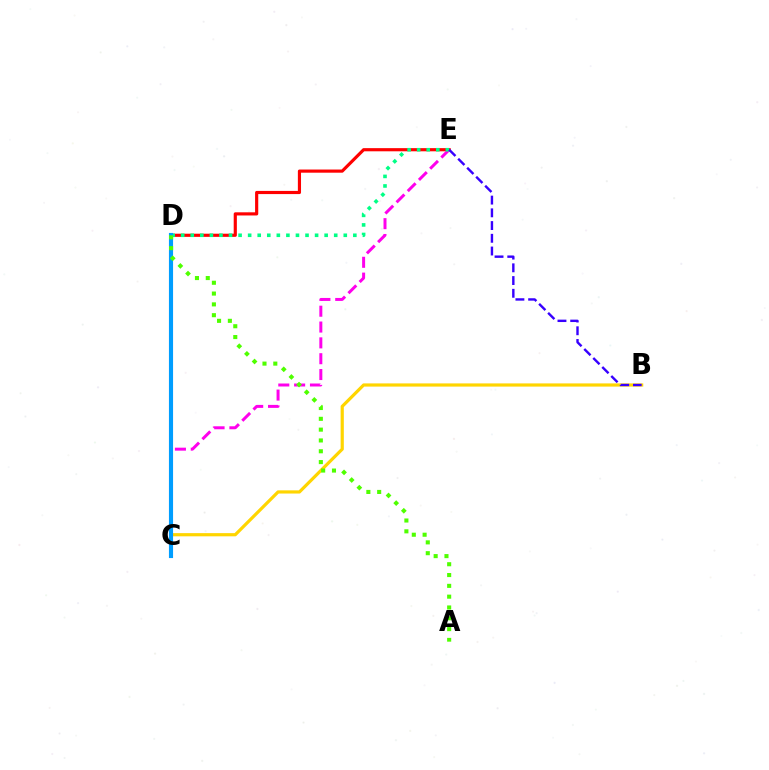{('D', 'E'): [{'color': '#ff0000', 'line_style': 'solid', 'thickness': 2.28}, {'color': '#00ff86', 'line_style': 'dotted', 'thickness': 2.6}], ('B', 'C'): [{'color': '#ffd500', 'line_style': 'solid', 'thickness': 2.3}], ('C', 'E'): [{'color': '#ff00ed', 'line_style': 'dashed', 'thickness': 2.15}], ('C', 'D'): [{'color': '#009eff', 'line_style': 'solid', 'thickness': 2.97}], ('B', 'E'): [{'color': '#3700ff', 'line_style': 'dashed', 'thickness': 1.73}], ('A', 'D'): [{'color': '#4fff00', 'line_style': 'dotted', 'thickness': 2.94}]}